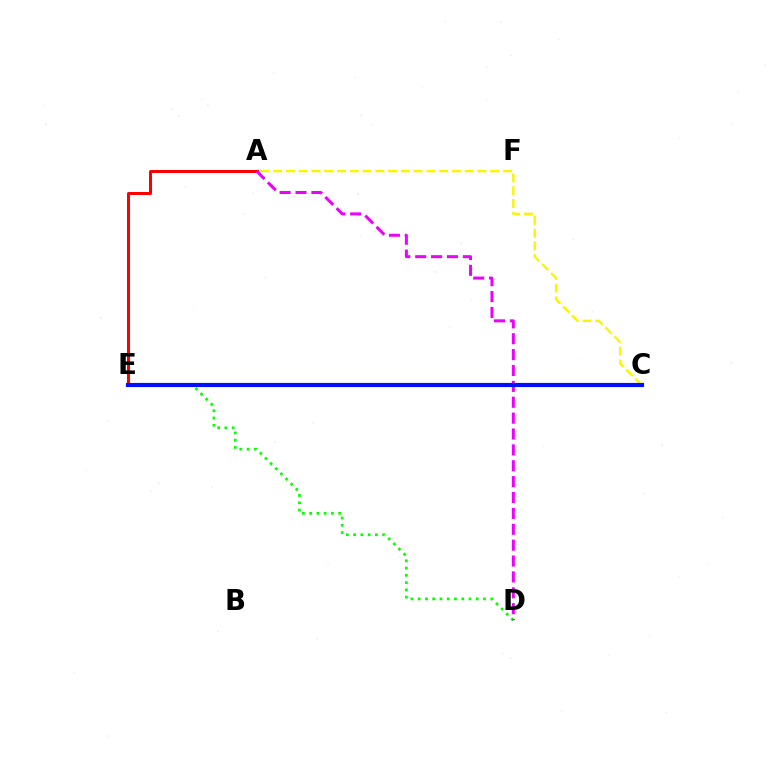{('D', 'E'): [{'color': '#08ff00', 'line_style': 'dotted', 'thickness': 1.97}], ('A', 'E'): [{'color': '#ff0000', 'line_style': 'solid', 'thickness': 2.17}], ('C', 'E'): [{'color': '#00fff6', 'line_style': 'dashed', 'thickness': 2.03}, {'color': '#0010ff', 'line_style': 'solid', 'thickness': 2.98}], ('A', 'C'): [{'color': '#fcf500', 'line_style': 'dashed', 'thickness': 1.73}], ('A', 'D'): [{'color': '#ee00ff', 'line_style': 'dashed', 'thickness': 2.16}]}